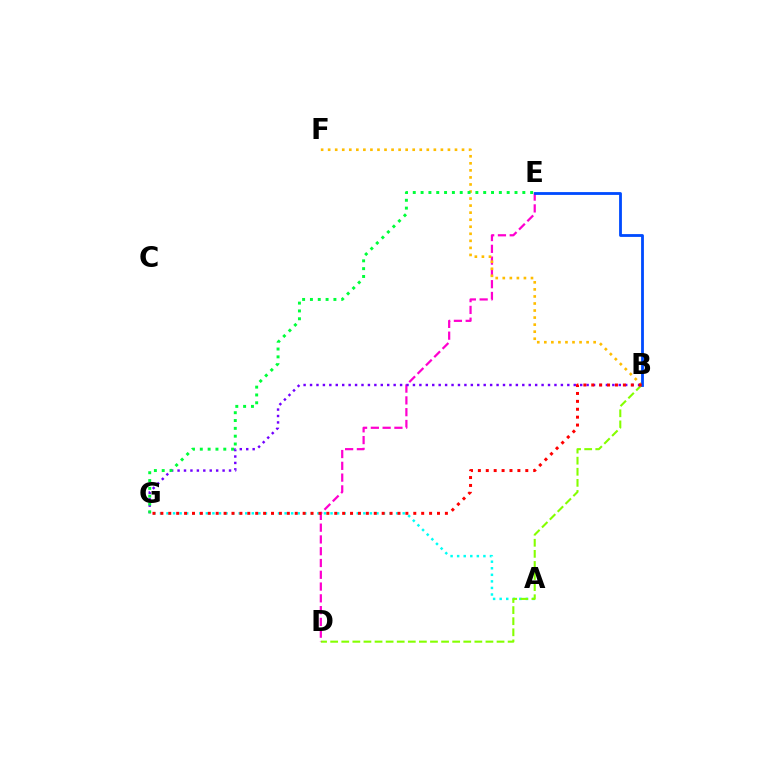{('A', 'G'): [{'color': '#00fff6', 'line_style': 'dotted', 'thickness': 1.78}], ('B', 'D'): [{'color': '#84ff00', 'line_style': 'dashed', 'thickness': 1.51}], ('D', 'E'): [{'color': '#ff00cf', 'line_style': 'dashed', 'thickness': 1.6}], ('B', 'F'): [{'color': '#ffbd00', 'line_style': 'dotted', 'thickness': 1.91}], ('B', 'G'): [{'color': '#7200ff', 'line_style': 'dotted', 'thickness': 1.75}, {'color': '#ff0000', 'line_style': 'dotted', 'thickness': 2.15}], ('E', 'G'): [{'color': '#00ff39', 'line_style': 'dotted', 'thickness': 2.13}], ('B', 'E'): [{'color': '#004bff', 'line_style': 'solid', 'thickness': 2.02}]}